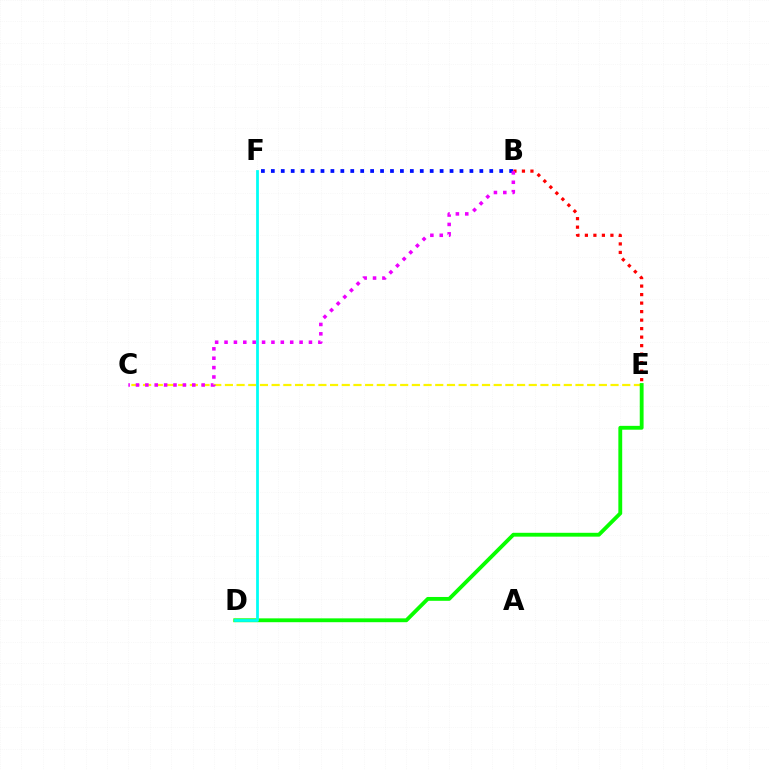{('B', 'F'): [{'color': '#0010ff', 'line_style': 'dotted', 'thickness': 2.7}], ('B', 'E'): [{'color': '#ff0000', 'line_style': 'dotted', 'thickness': 2.31}], ('C', 'E'): [{'color': '#fcf500', 'line_style': 'dashed', 'thickness': 1.59}], ('D', 'E'): [{'color': '#08ff00', 'line_style': 'solid', 'thickness': 2.77}], ('B', 'C'): [{'color': '#ee00ff', 'line_style': 'dotted', 'thickness': 2.55}], ('D', 'F'): [{'color': '#00fff6', 'line_style': 'solid', 'thickness': 1.99}]}